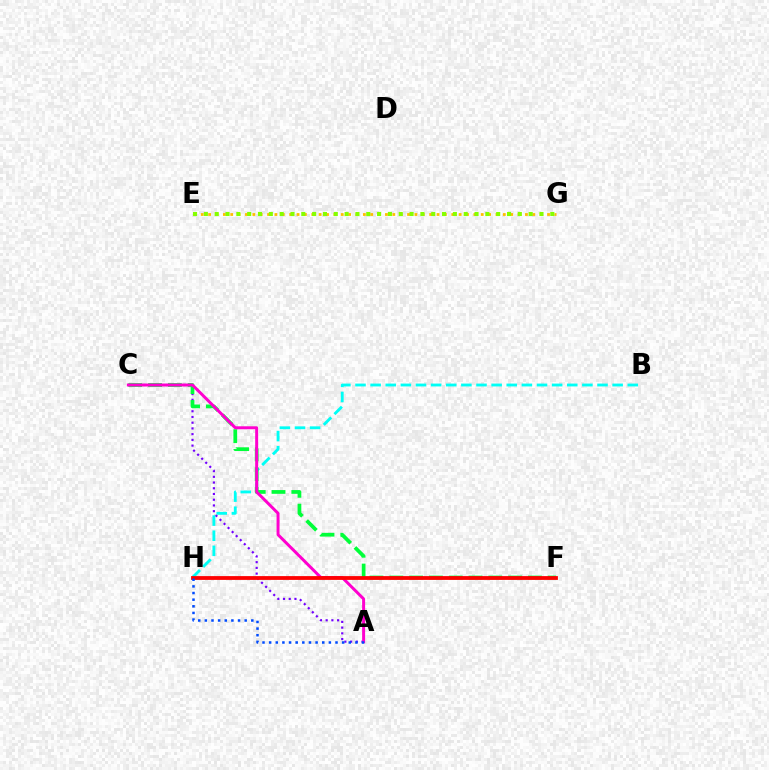{('A', 'C'): [{'color': '#7200ff', 'line_style': 'dotted', 'thickness': 1.56}, {'color': '#ff00cf', 'line_style': 'solid', 'thickness': 2.14}], ('B', 'H'): [{'color': '#00fff6', 'line_style': 'dashed', 'thickness': 2.05}], ('C', 'F'): [{'color': '#00ff39', 'line_style': 'dashed', 'thickness': 2.69}], ('F', 'H'): [{'color': '#ff0000', 'line_style': 'solid', 'thickness': 2.73}], ('E', 'G'): [{'color': '#ffbd00', 'line_style': 'dotted', 'thickness': 2.0}, {'color': '#84ff00', 'line_style': 'dotted', 'thickness': 2.94}], ('A', 'H'): [{'color': '#004bff', 'line_style': 'dotted', 'thickness': 1.8}]}